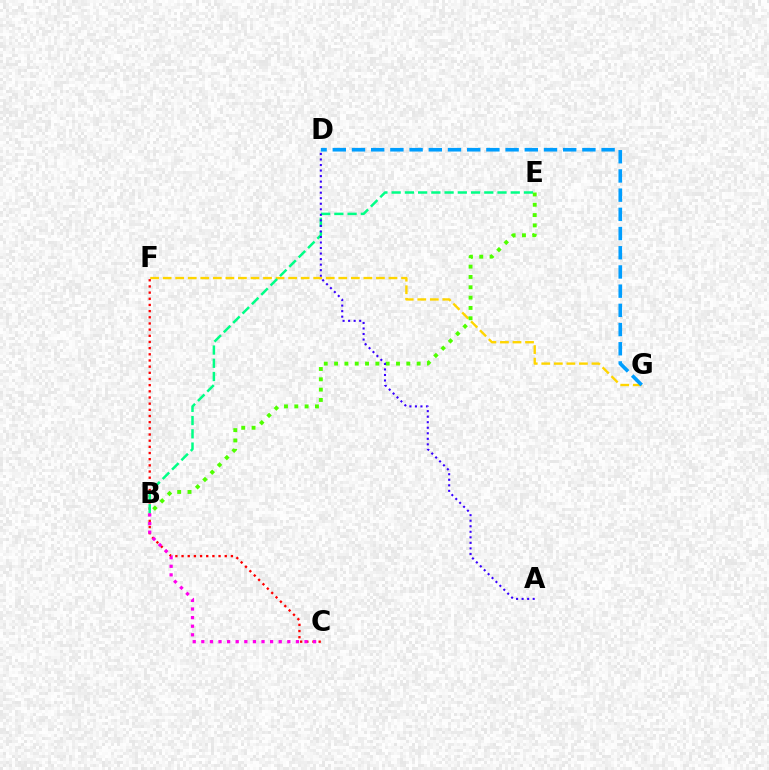{('F', 'G'): [{'color': '#ffd500', 'line_style': 'dashed', 'thickness': 1.7}], ('C', 'F'): [{'color': '#ff0000', 'line_style': 'dotted', 'thickness': 1.68}], ('B', 'E'): [{'color': '#00ff86', 'line_style': 'dashed', 'thickness': 1.8}, {'color': '#4fff00', 'line_style': 'dotted', 'thickness': 2.8}], ('D', 'G'): [{'color': '#009eff', 'line_style': 'dashed', 'thickness': 2.61}], ('B', 'C'): [{'color': '#ff00ed', 'line_style': 'dotted', 'thickness': 2.34}], ('A', 'D'): [{'color': '#3700ff', 'line_style': 'dotted', 'thickness': 1.5}]}